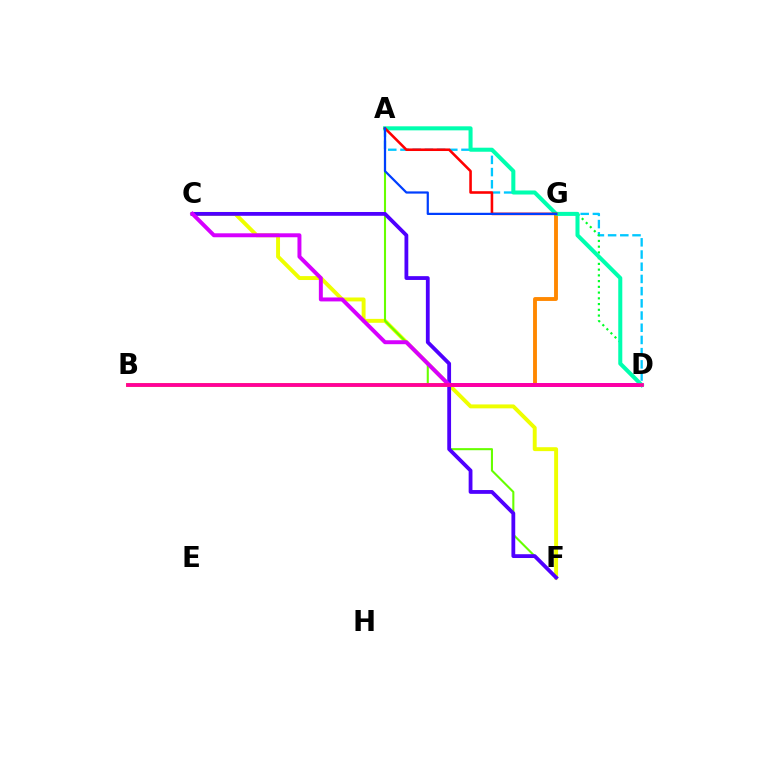{('C', 'F'): [{'color': '#eeff00', 'line_style': 'solid', 'thickness': 2.82}, {'color': '#4f00ff', 'line_style': 'solid', 'thickness': 2.74}], ('A', 'F'): [{'color': '#66ff00', 'line_style': 'solid', 'thickness': 1.5}], ('B', 'G'): [{'color': '#ff8800', 'line_style': 'solid', 'thickness': 2.78}], ('C', 'D'): [{'color': '#d600ff', 'line_style': 'solid', 'thickness': 2.85}], ('A', 'D'): [{'color': '#00c7ff', 'line_style': 'dashed', 'thickness': 1.66}, {'color': '#00ffaf', 'line_style': 'solid', 'thickness': 2.91}], ('D', 'G'): [{'color': '#00ff27', 'line_style': 'dotted', 'thickness': 1.56}], ('B', 'D'): [{'color': '#ff00a0', 'line_style': 'solid', 'thickness': 2.64}], ('A', 'G'): [{'color': '#ff0000', 'line_style': 'solid', 'thickness': 1.86}, {'color': '#003fff', 'line_style': 'solid', 'thickness': 1.6}]}